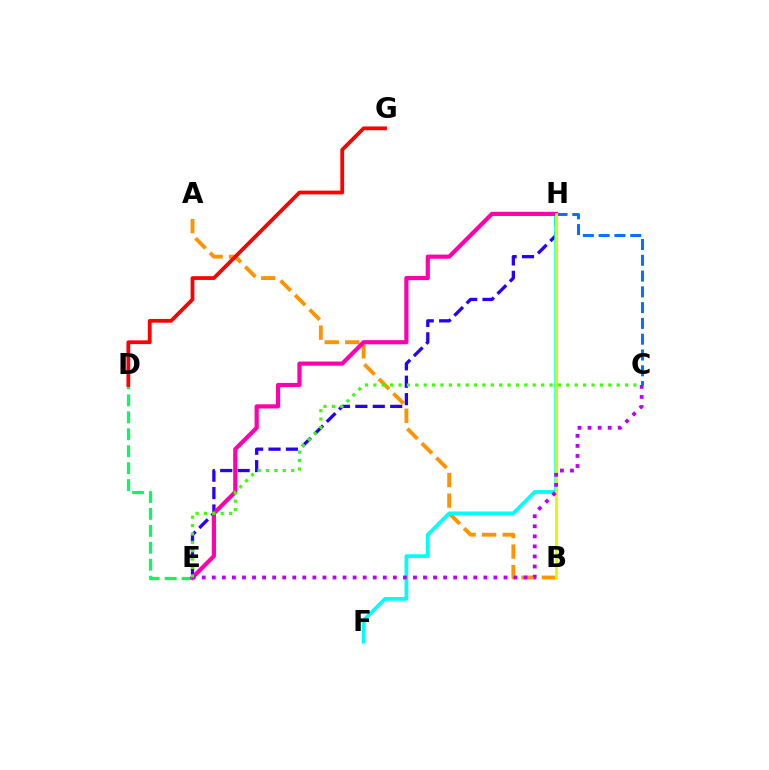{('A', 'B'): [{'color': '#ff9400', 'line_style': 'dashed', 'thickness': 2.79}], ('C', 'H'): [{'color': '#0074ff', 'line_style': 'dashed', 'thickness': 2.14}], ('D', 'E'): [{'color': '#00ff5c', 'line_style': 'dashed', 'thickness': 2.3}], ('D', 'G'): [{'color': '#ff0000', 'line_style': 'solid', 'thickness': 2.71}], ('E', 'H'): [{'color': '#2500ff', 'line_style': 'dashed', 'thickness': 2.37}, {'color': '#ff00ac', 'line_style': 'solid', 'thickness': 2.99}], ('F', 'H'): [{'color': '#00fff6', 'line_style': 'solid', 'thickness': 2.69}], ('B', 'H'): [{'color': '#d1ff00', 'line_style': 'solid', 'thickness': 2.01}], ('C', 'E'): [{'color': '#b900ff', 'line_style': 'dotted', 'thickness': 2.73}, {'color': '#3dff00', 'line_style': 'dotted', 'thickness': 2.28}]}